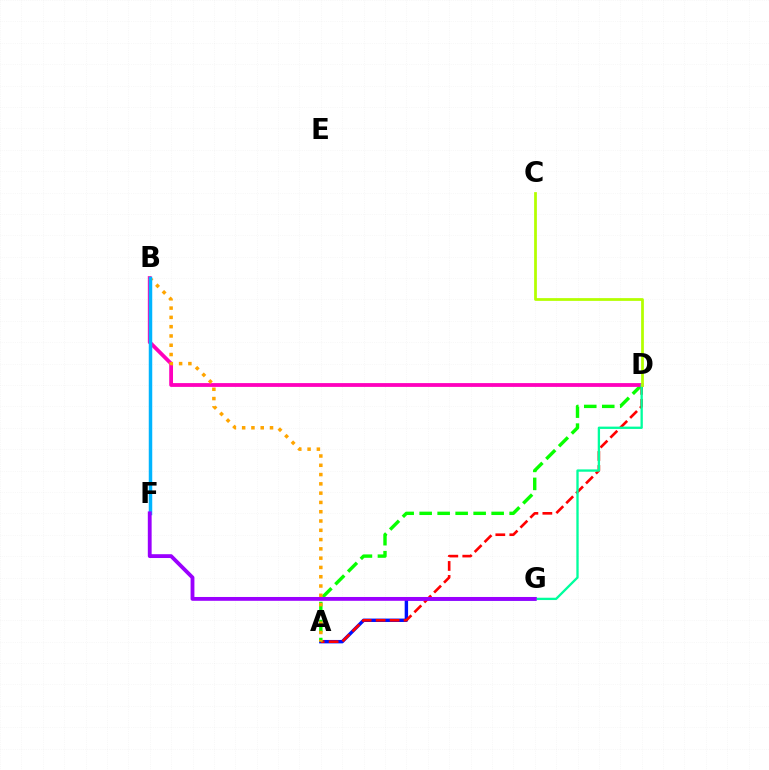{('A', 'G'): [{'color': '#0010ff', 'line_style': 'solid', 'thickness': 2.46}], ('A', 'D'): [{'color': '#ff0000', 'line_style': 'dashed', 'thickness': 1.9}, {'color': '#08ff00', 'line_style': 'dashed', 'thickness': 2.44}], ('B', 'D'): [{'color': '#ff00bd', 'line_style': 'solid', 'thickness': 2.74}], ('D', 'G'): [{'color': '#00ff9d', 'line_style': 'solid', 'thickness': 1.67}], ('A', 'B'): [{'color': '#ffa500', 'line_style': 'dotted', 'thickness': 2.52}], ('C', 'D'): [{'color': '#b3ff00', 'line_style': 'solid', 'thickness': 1.98}], ('B', 'F'): [{'color': '#00b5ff', 'line_style': 'solid', 'thickness': 2.51}], ('F', 'G'): [{'color': '#9b00ff', 'line_style': 'solid', 'thickness': 2.76}]}